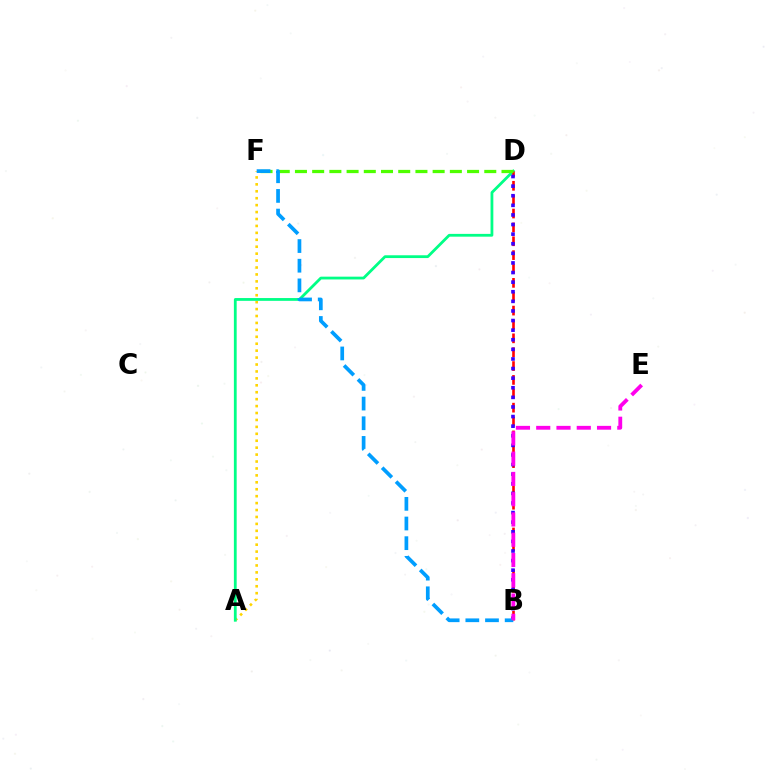{('A', 'F'): [{'color': '#ffd500', 'line_style': 'dotted', 'thickness': 1.88}], ('A', 'D'): [{'color': '#00ff86', 'line_style': 'solid', 'thickness': 2.01}], ('B', 'D'): [{'color': '#ff0000', 'line_style': 'dashed', 'thickness': 1.88}, {'color': '#3700ff', 'line_style': 'dotted', 'thickness': 2.61}], ('D', 'F'): [{'color': '#4fff00', 'line_style': 'dashed', 'thickness': 2.34}], ('B', 'F'): [{'color': '#009eff', 'line_style': 'dashed', 'thickness': 2.67}], ('B', 'E'): [{'color': '#ff00ed', 'line_style': 'dashed', 'thickness': 2.75}]}